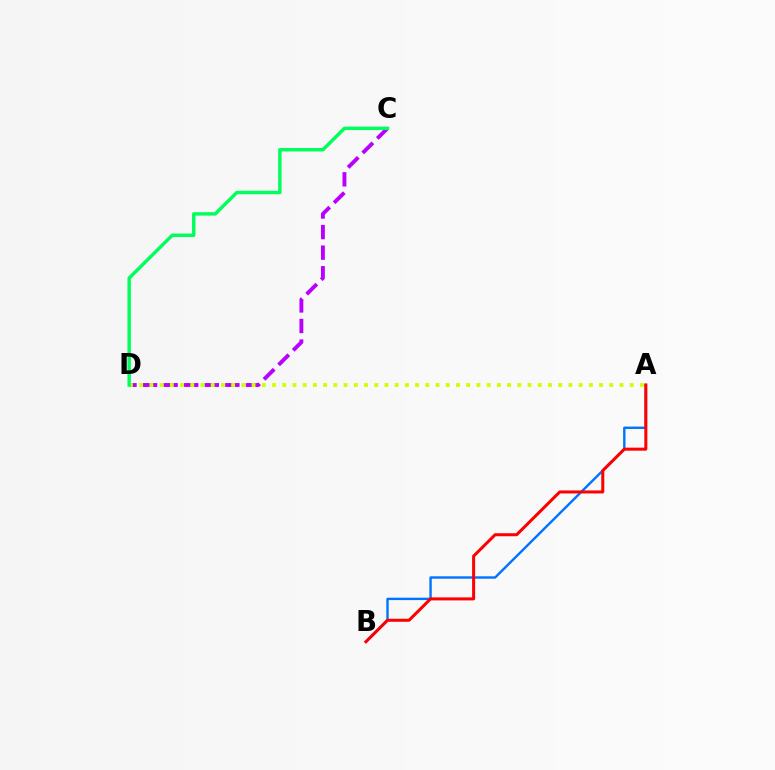{('A', 'B'): [{'color': '#0074ff', 'line_style': 'solid', 'thickness': 1.73}, {'color': '#ff0000', 'line_style': 'solid', 'thickness': 2.18}], ('C', 'D'): [{'color': '#b900ff', 'line_style': 'dashed', 'thickness': 2.79}, {'color': '#00ff5c', 'line_style': 'solid', 'thickness': 2.47}], ('A', 'D'): [{'color': '#d1ff00', 'line_style': 'dotted', 'thickness': 2.78}]}